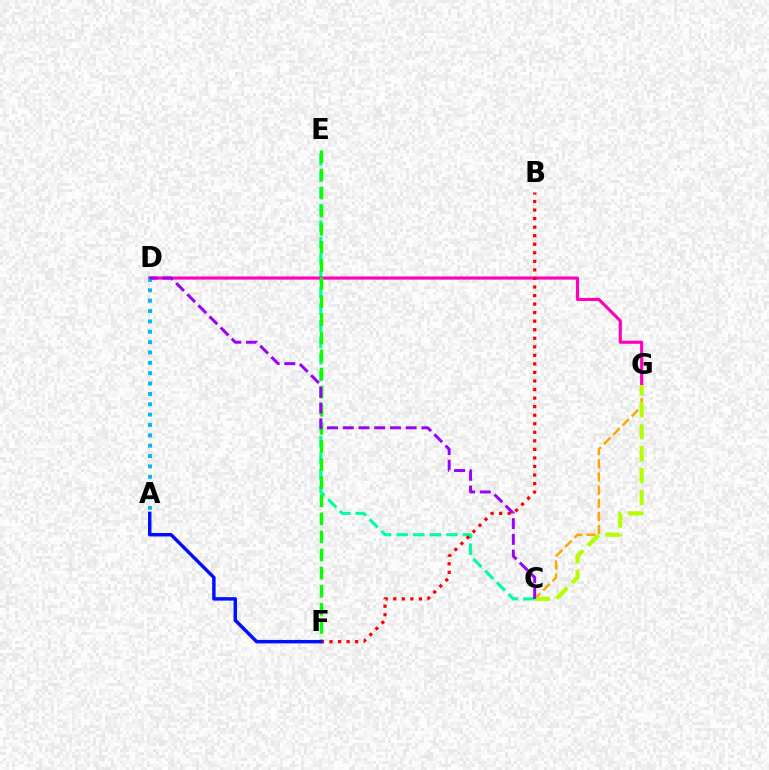{('C', 'E'): [{'color': '#00ff9d', 'line_style': 'dashed', 'thickness': 2.25}], ('D', 'G'): [{'color': '#ff00bd', 'line_style': 'solid', 'thickness': 2.26}], ('E', 'F'): [{'color': '#08ff00', 'line_style': 'dashed', 'thickness': 2.46}], ('C', 'G'): [{'color': '#ffa500', 'line_style': 'dashed', 'thickness': 1.79}, {'color': '#b3ff00', 'line_style': 'dashed', 'thickness': 2.98}], ('B', 'F'): [{'color': '#ff0000', 'line_style': 'dotted', 'thickness': 2.32}], ('A', 'F'): [{'color': '#0010ff', 'line_style': 'solid', 'thickness': 2.48}], ('A', 'D'): [{'color': '#00b5ff', 'line_style': 'dotted', 'thickness': 2.81}], ('C', 'D'): [{'color': '#9b00ff', 'line_style': 'dashed', 'thickness': 2.14}]}